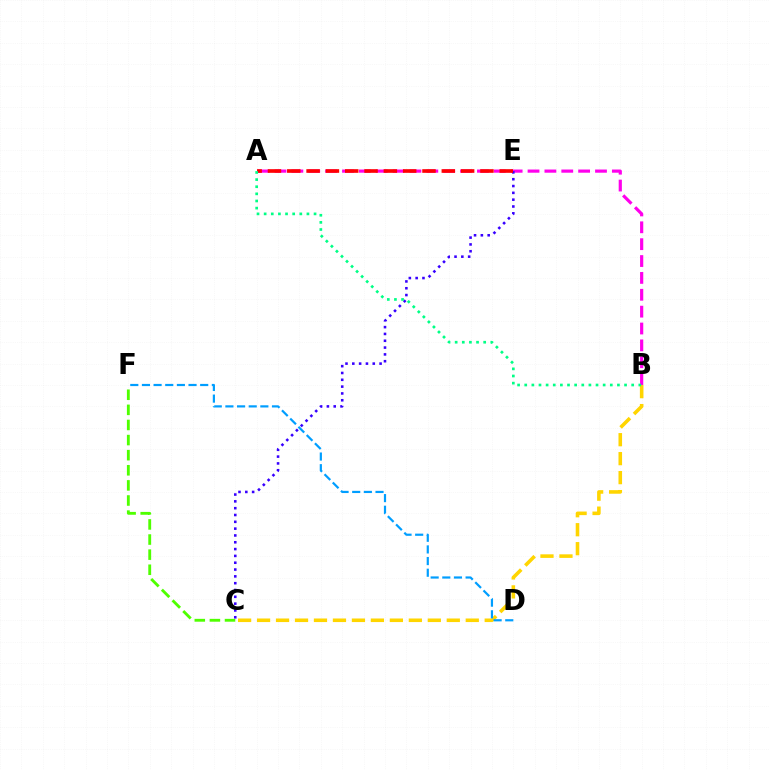{('C', 'F'): [{'color': '#4fff00', 'line_style': 'dashed', 'thickness': 2.05}], ('B', 'C'): [{'color': '#ffd500', 'line_style': 'dashed', 'thickness': 2.58}], ('A', 'B'): [{'color': '#ff00ed', 'line_style': 'dashed', 'thickness': 2.29}, {'color': '#00ff86', 'line_style': 'dotted', 'thickness': 1.94}], ('C', 'E'): [{'color': '#3700ff', 'line_style': 'dotted', 'thickness': 1.85}], ('A', 'E'): [{'color': '#ff0000', 'line_style': 'dashed', 'thickness': 2.62}], ('D', 'F'): [{'color': '#009eff', 'line_style': 'dashed', 'thickness': 1.58}]}